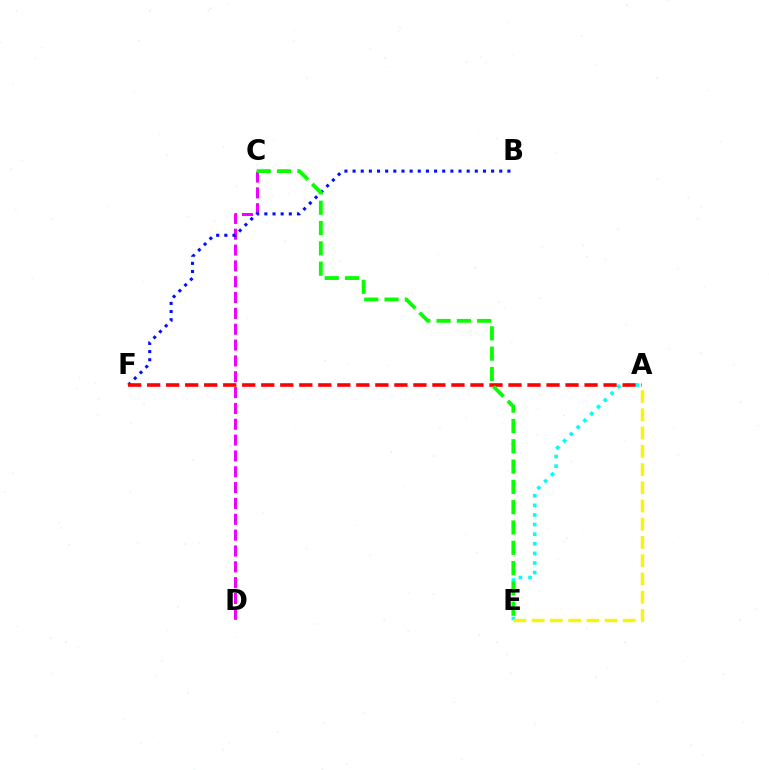{('A', 'E'): [{'color': '#00fff6', 'line_style': 'dotted', 'thickness': 2.61}, {'color': '#fcf500', 'line_style': 'dashed', 'thickness': 2.48}], ('C', 'D'): [{'color': '#ee00ff', 'line_style': 'dashed', 'thickness': 2.15}], ('B', 'F'): [{'color': '#0010ff', 'line_style': 'dotted', 'thickness': 2.21}], ('A', 'F'): [{'color': '#ff0000', 'line_style': 'dashed', 'thickness': 2.58}], ('C', 'E'): [{'color': '#08ff00', 'line_style': 'dashed', 'thickness': 2.76}]}